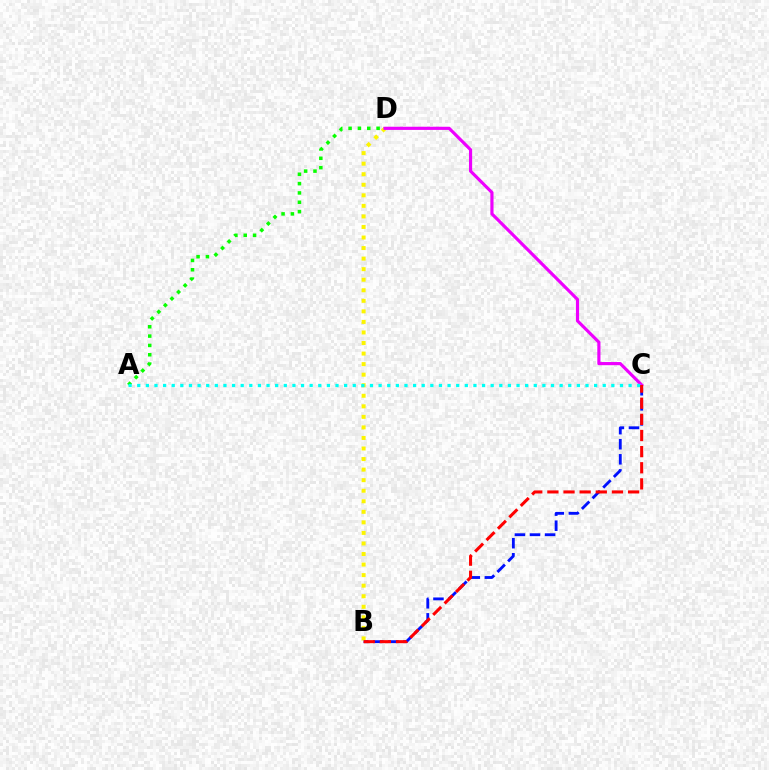{('A', 'D'): [{'color': '#08ff00', 'line_style': 'dotted', 'thickness': 2.54}], ('B', 'C'): [{'color': '#0010ff', 'line_style': 'dashed', 'thickness': 2.05}, {'color': '#ff0000', 'line_style': 'dashed', 'thickness': 2.19}], ('B', 'D'): [{'color': '#fcf500', 'line_style': 'dotted', 'thickness': 2.87}], ('C', 'D'): [{'color': '#ee00ff', 'line_style': 'solid', 'thickness': 2.27}], ('A', 'C'): [{'color': '#00fff6', 'line_style': 'dotted', 'thickness': 2.34}]}